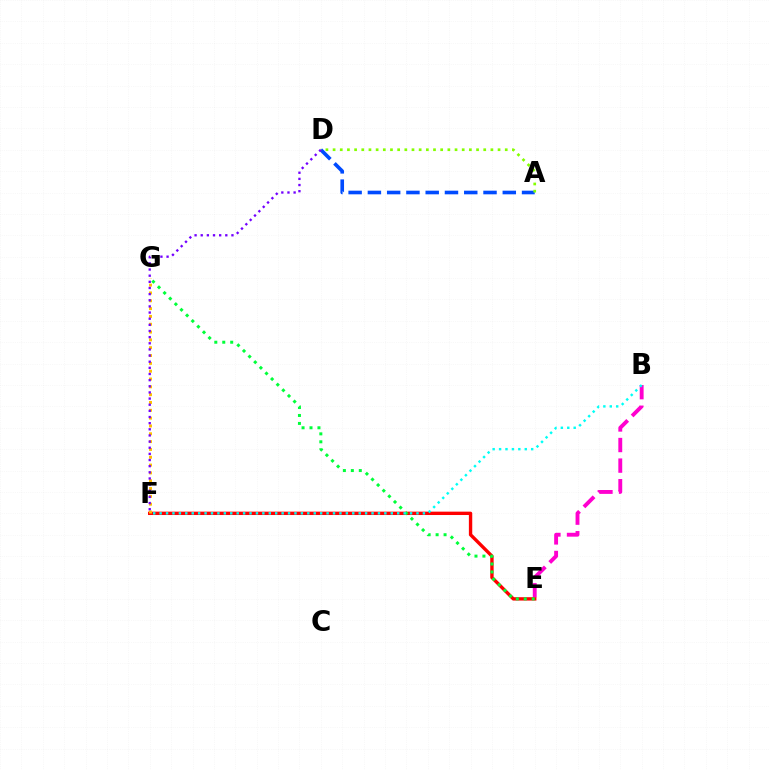{('B', 'E'): [{'color': '#ff00cf', 'line_style': 'dashed', 'thickness': 2.79}], ('E', 'F'): [{'color': '#ff0000', 'line_style': 'solid', 'thickness': 2.43}], ('A', 'D'): [{'color': '#004bff', 'line_style': 'dashed', 'thickness': 2.62}, {'color': '#84ff00', 'line_style': 'dotted', 'thickness': 1.95}], ('F', 'G'): [{'color': '#ffbd00', 'line_style': 'dotted', 'thickness': 2.13}], ('D', 'F'): [{'color': '#7200ff', 'line_style': 'dotted', 'thickness': 1.67}], ('E', 'G'): [{'color': '#00ff39', 'line_style': 'dotted', 'thickness': 2.16}], ('B', 'F'): [{'color': '#00fff6', 'line_style': 'dotted', 'thickness': 1.74}]}